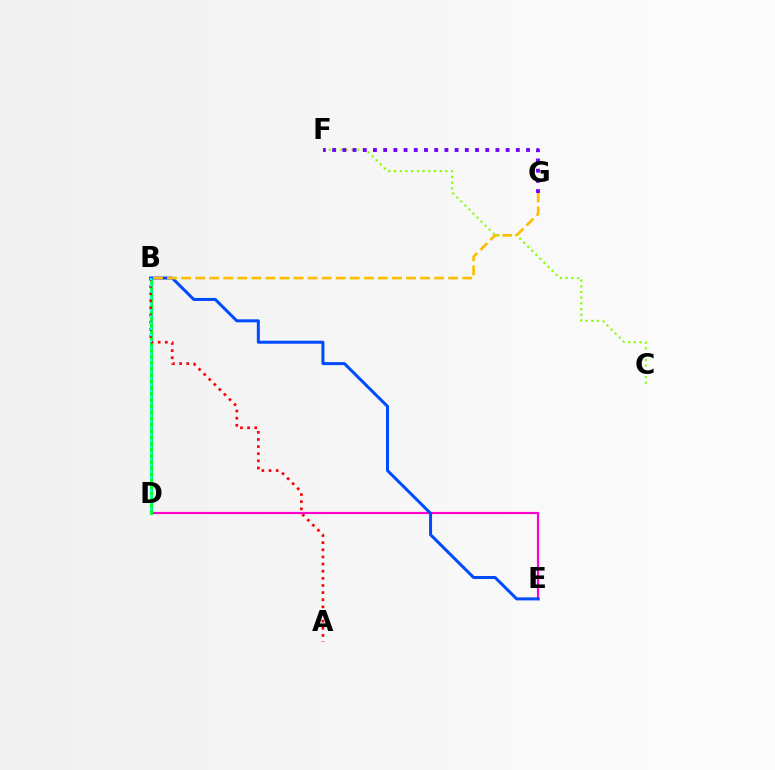{('D', 'E'): [{'color': '#ff00cf', 'line_style': 'solid', 'thickness': 1.57}], ('B', 'D'): [{'color': '#00ff39', 'line_style': 'solid', 'thickness': 2.17}, {'color': '#00fff6', 'line_style': 'dotted', 'thickness': 1.69}], ('C', 'F'): [{'color': '#84ff00', 'line_style': 'dotted', 'thickness': 1.55}], ('A', 'B'): [{'color': '#ff0000', 'line_style': 'dotted', 'thickness': 1.94}], ('B', 'E'): [{'color': '#004bff', 'line_style': 'solid', 'thickness': 2.17}], ('B', 'G'): [{'color': '#ffbd00', 'line_style': 'dashed', 'thickness': 1.91}], ('F', 'G'): [{'color': '#7200ff', 'line_style': 'dotted', 'thickness': 2.77}]}